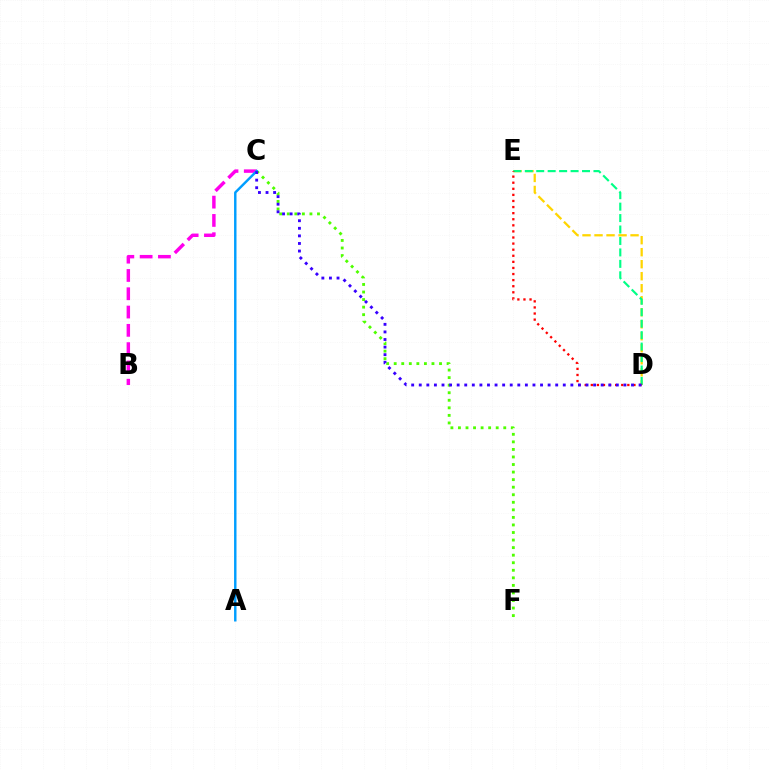{('C', 'F'): [{'color': '#4fff00', 'line_style': 'dotted', 'thickness': 2.05}], ('B', 'C'): [{'color': '#ff00ed', 'line_style': 'dashed', 'thickness': 2.49}], ('D', 'E'): [{'color': '#ffd500', 'line_style': 'dashed', 'thickness': 1.63}, {'color': '#00ff86', 'line_style': 'dashed', 'thickness': 1.56}, {'color': '#ff0000', 'line_style': 'dotted', 'thickness': 1.65}], ('A', 'C'): [{'color': '#009eff', 'line_style': 'solid', 'thickness': 1.75}], ('C', 'D'): [{'color': '#3700ff', 'line_style': 'dotted', 'thickness': 2.06}]}